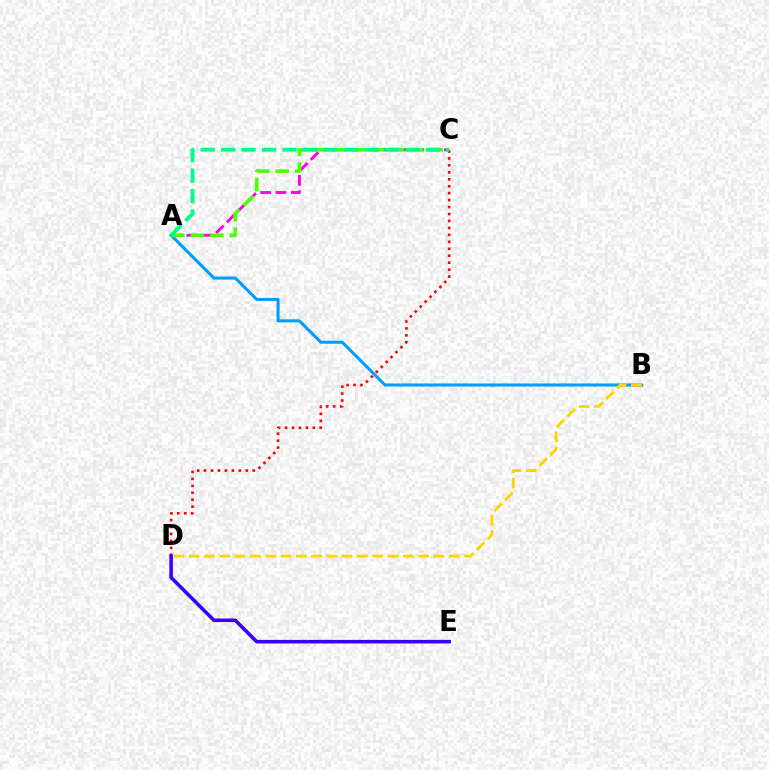{('A', 'C'): [{'color': '#ff00ed', 'line_style': 'dashed', 'thickness': 2.08}, {'color': '#4fff00', 'line_style': 'dashed', 'thickness': 2.65}, {'color': '#00ff86', 'line_style': 'dashed', 'thickness': 2.78}], ('A', 'B'): [{'color': '#009eff', 'line_style': 'solid', 'thickness': 2.2}], ('C', 'D'): [{'color': '#ff0000', 'line_style': 'dotted', 'thickness': 1.89}], ('D', 'E'): [{'color': '#3700ff', 'line_style': 'solid', 'thickness': 2.57}], ('B', 'D'): [{'color': '#ffd500', 'line_style': 'dashed', 'thickness': 2.08}]}